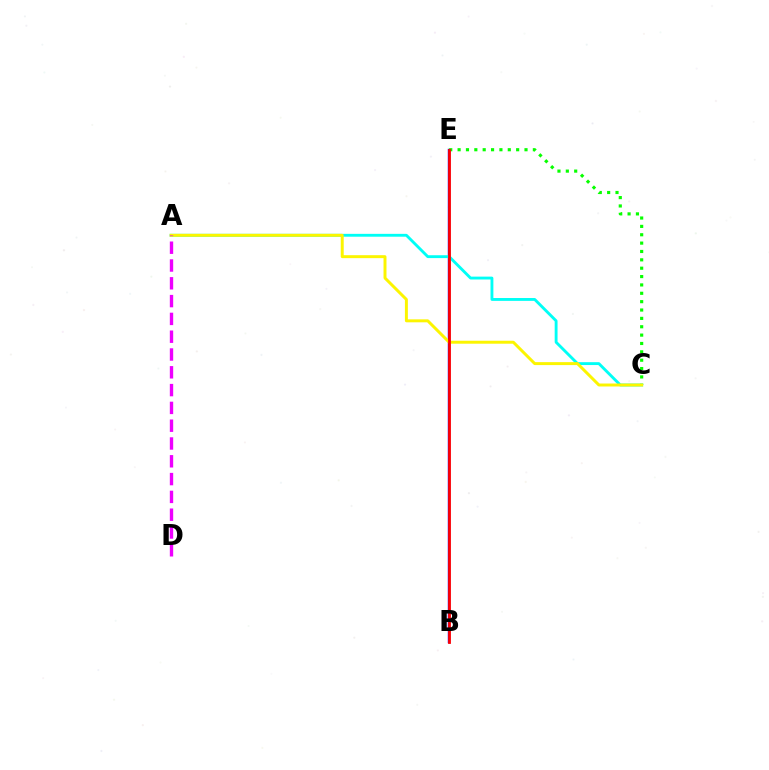{('B', 'E'): [{'color': '#0010ff', 'line_style': 'solid', 'thickness': 1.74}, {'color': '#ff0000', 'line_style': 'solid', 'thickness': 2.01}], ('C', 'E'): [{'color': '#08ff00', 'line_style': 'dotted', 'thickness': 2.27}], ('A', 'C'): [{'color': '#00fff6', 'line_style': 'solid', 'thickness': 2.06}, {'color': '#fcf500', 'line_style': 'solid', 'thickness': 2.13}], ('A', 'D'): [{'color': '#ee00ff', 'line_style': 'dashed', 'thickness': 2.42}]}